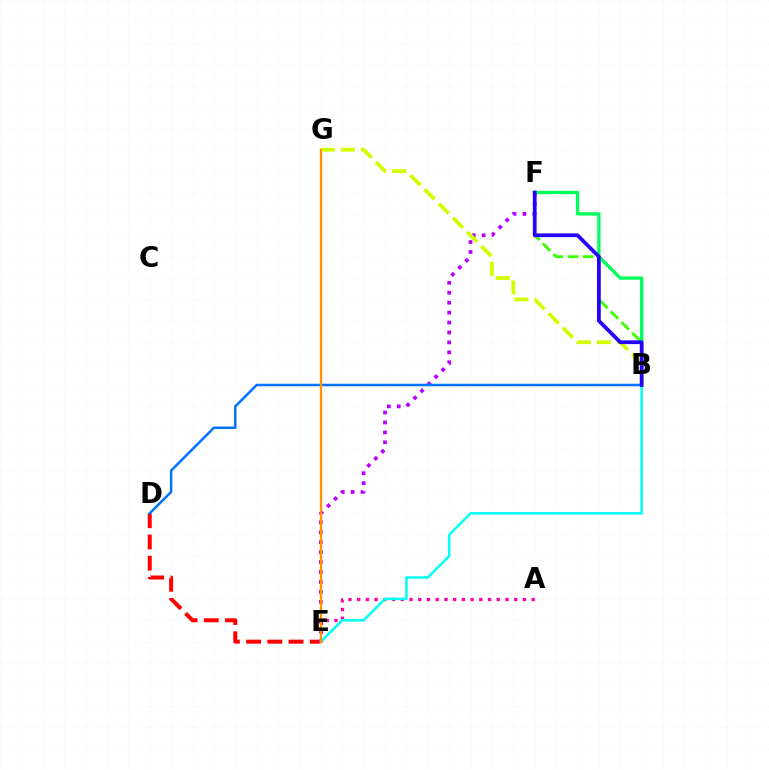{('B', 'F'): [{'color': '#3dff00', 'line_style': 'dashed', 'thickness': 2.06}, {'color': '#00ff5c', 'line_style': 'solid', 'thickness': 2.39}, {'color': '#2500ff', 'line_style': 'solid', 'thickness': 2.7}], ('D', 'E'): [{'color': '#ff0000', 'line_style': 'dashed', 'thickness': 2.88}], ('A', 'E'): [{'color': '#ff00ac', 'line_style': 'dotted', 'thickness': 2.37}], ('E', 'F'): [{'color': '#b900ff', 'line_style': 'dotted', 'thickness': 2.7}], ('B', 'E'): [{'color': '#00fff6', 'line_style': 'solid', 'thickness': 1.82}], ('B', 'G'): [{'color': '#d1ff00', 'line_style': 'dashed', 'thickness': 2.72}], ('B', 'D'): [{'color': '#0074ff', 'line_style': 'solid', 'thickness': 1.8}], ('E', 'G'): [{'color': '#ff9400', 'line_style': 'solid', 'thickness': 1.68}]}